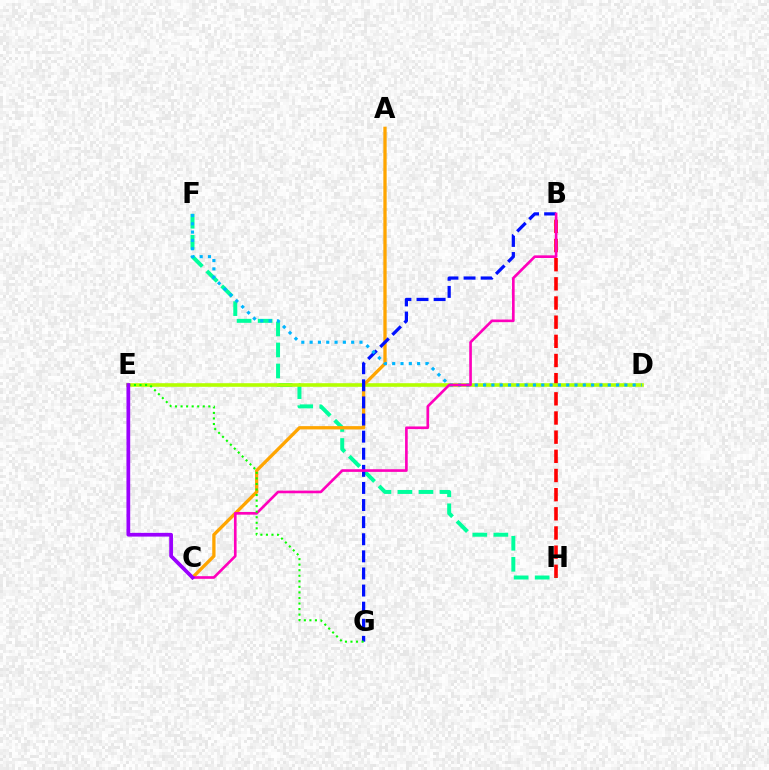{('B', 'H'): [{'color': '#ff0000', 'line_style': 'dashed', 'thickness': 2.6}], ('F', 'H'): [{'color': '#00ff9d', 'line_style': 'dashed', 'thickness': 2.86}], ('D', 'E'): [{'color': '#b3ff00', 'line_style': 'solid', 'thickness': 2.6}], ('A', 'C'): [{'color': '#ffa500', 'line_style': 'solid', 'thickness': 2.38}], ('B', 'G'): [{'color': '#0010ff', 'line_style': 'dashed', 'thickness': 2.32}], ('D', 'F'): [{'color': '#00b5ff', 'line_style': 'dotted', 'thickness': 2.26}], ('B', 'C'): [{'color': '#ff00bd', 'line_style': 'solid', 'thickness': 1.91}], ('E', 'G'): [{'color': '#08ff00', 'line_style': 'dotted', 'thickness': 1.51}], ('C', 'E'): [{'color': '#9b00ff', 'line_style': 'solid', 'thickness': 2.68}]}